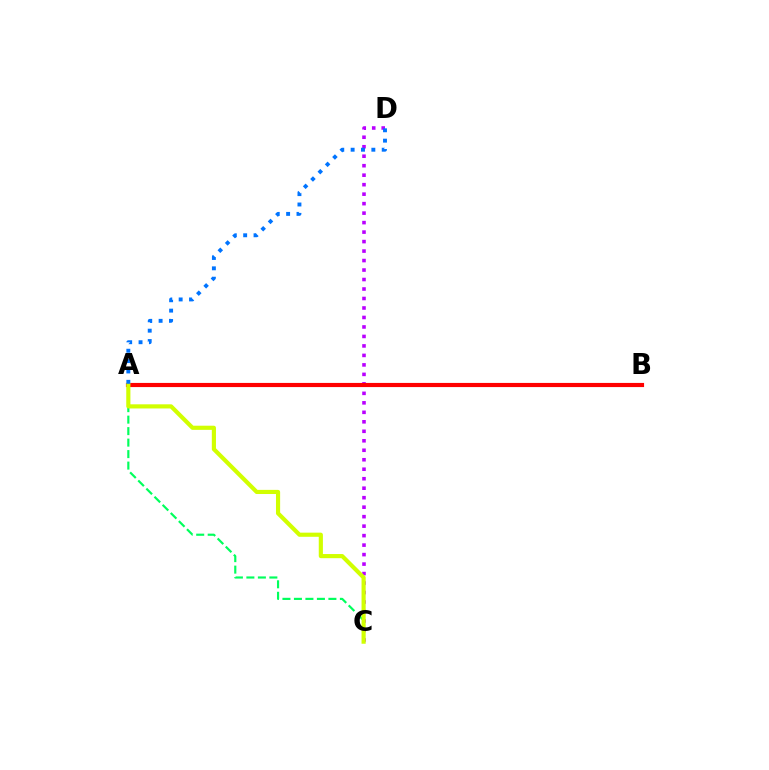{('C', 'D'): [{'color': '#b900ff', 'line_style': 'dotted', 'thickness': 2.58}], ('A', 'C'): [{'color': '#00ff5c', 'line_style': 'dashed', 'thickness': 1.56}, {'color': '#d1ff00', 'line_style': 'solid', 'thickness': 2.99}], ('A', 'B'): [{'color': '#ff0000', 'line_style': 'solid', 'thickness': 2.99}], ('A', 'D'): [{'color': '#0074ff', 'line_style': 'dotted', 'thickness': 2.82}]}